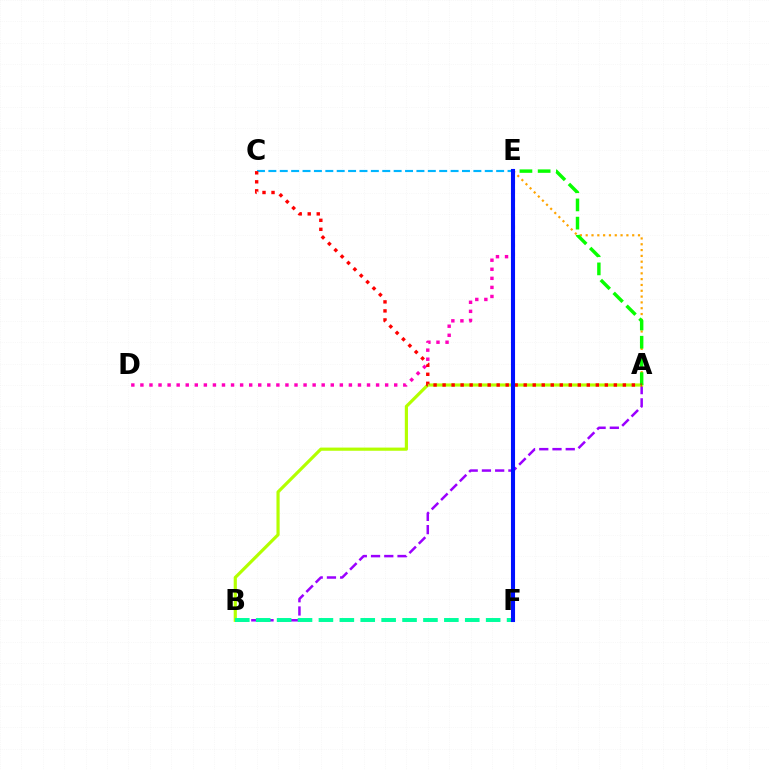{('A', 'E'): [{'color': '#ffa500', 'line_style': 'dotted', 'thickness': 1.58}, {'color': '#08ff00', 'line_style': 'dashed', 'thickness': 2.47}], ('A', 'B'): [{'color': '#9b00ff', 'line_style': 'dashed', 'thickness': 1.8}, {'color': '#b3ff00', 'line_style': 'solid', 'thickness': 2.28}], ('C', 'E'): [{'color': '#00b5ff', 'line_style': 'dashed', 'thickness': 1.55}], ('D', 'E'): [{'color': '#ff00bd', 'line_style': 'dotted', 'thickness': 2.46}], ('A', 'C'): [{'color': '#ff0000', 'line_style': 'dotted', 'thickness': 2.45}], ('B', 'F'): [{'color': '#00ff9d', 'line_style': 'dashed', 'thickness': 2.84}], ('E', 'F'): [{'color': '#0010ff', 'line_style': 'solid', 'thickness': 2.94}]}